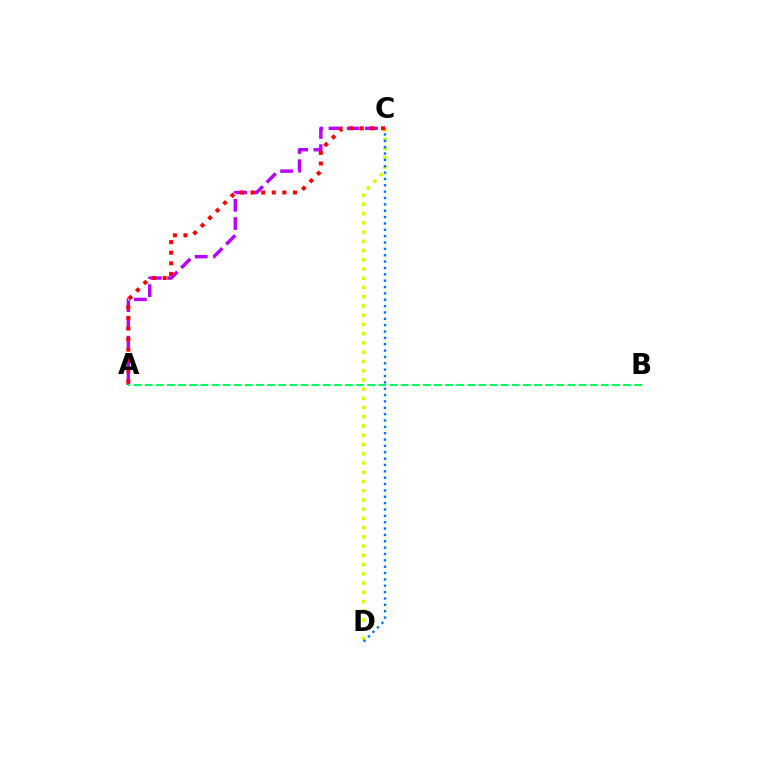{('C', 'D'): [{'color': '#d1ff00', 'line_style': 'dotted', 'thickness': 2.51}, {'color': '#0074ff', 'line_style': 'dotted', 'thickness': 1.73}], ('A', 'C'): [{'color': '#b900ff', 'line_style': 'dashed', 'thickness': 2.48}, {'color': '#ff0000', 'line_style': 'dotted', 'thickness': 2.88}], ('A', 'B'): [{'color': '#00ff5c', 'line_style': 'dashed', 'thickness': 1.51}]}